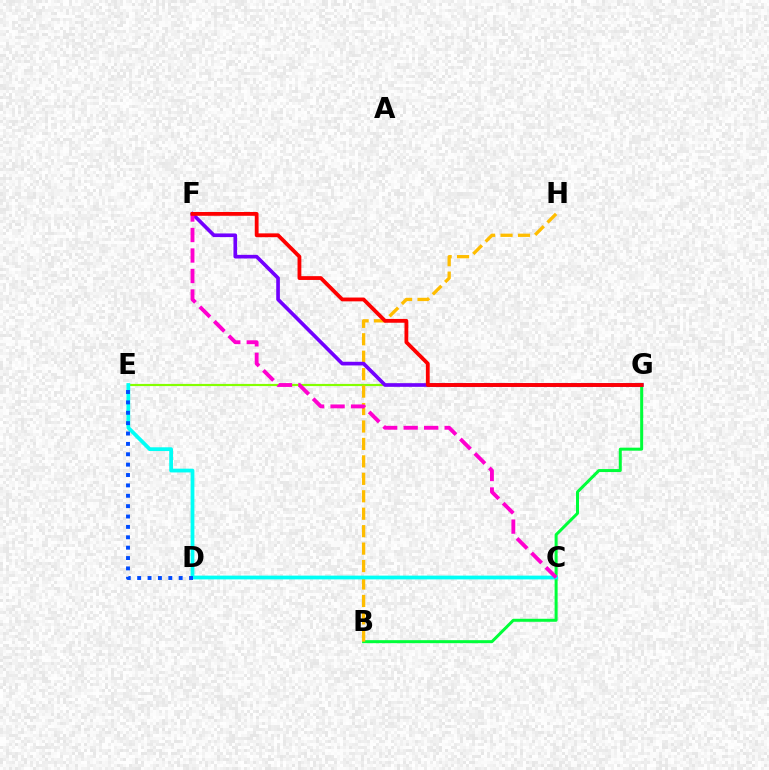{('E', 'G'): [{'color': '#84ff00', 'line_style': 'solid', 'thickness': 1.56}], ('B', 'G'): [{'color': '#00ff39', 'line_style': 'solid', 'thickness': 2.16}], ('B', 'H'): [{'color': '#ffbd00', 'line_style': 'dashed', 'thickness': 2.37}], ('F', 'G'): [{'color': '#7200ff', 'line_style': 'solid', 'thickness': 2.63}, {'color': '#ff0000', 'line_style': 'solid', 'thickness': 2.74}], ('C', 'E'): [{'color': '#00fff6', 'line_style': 'solid', 'thickness': 2.7}], ('D', 'E'): [{'color': '#004bff', 'line_style': 'dotted', 'thickness': 2.82}], ('C', 'F'): [{'color': '#ff00cf', 'line_style': 'dashed', 'thickness': 2.78}]}